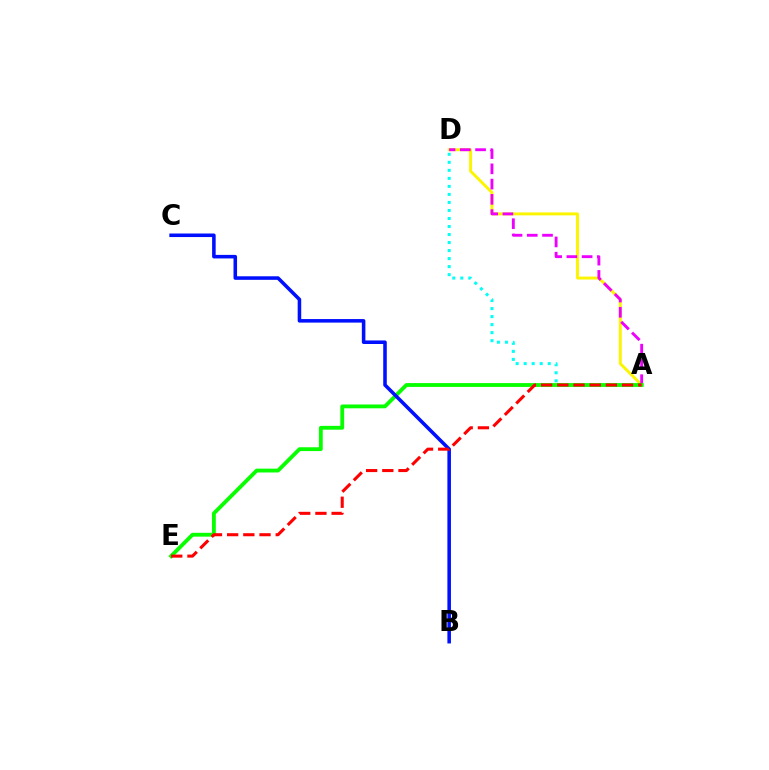{('A', 'D'): [{'color': '#fcf500', 'line_style': 'solid', 'thickness': 2.11}, {'color': '#00fff6', 'line_style': 'dotted', 'thickness': 2.18}, {'color': '#ee00ff', 'line_style': 'dashed', 'thickness': 2.07}], ('A', 'E'): [{'color': '#08ff00', 'line_style': 'solid', 'thickness': 2.75}, {'color': '#ff0000', 'line_style': 'dashed', 'thickness': 2.2}], ('B', 'C'): [{'color': '#0010ff', 'line_style': 'solid', 'thickness': 2.56}]}